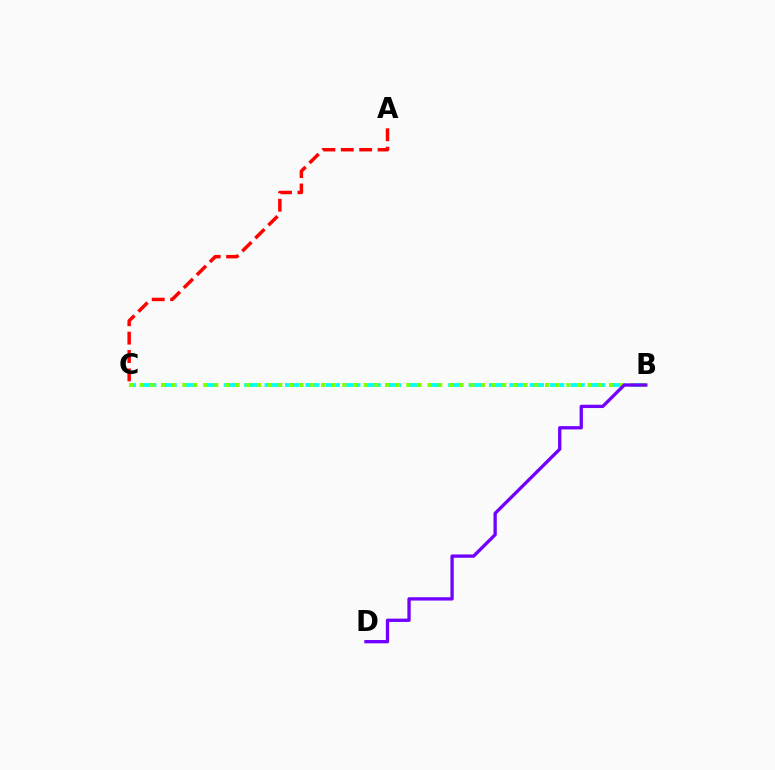{('B', 'C'): [{'color': '#00fff6', 'line_style': 'dashed', 'thickness': 2.77}, {'color': '#84ff00', 'line_style': 'dotted', 'thickness': 2.9}], ('A', 'C'): [{'color': '#ff0000', 'line_style': 'dashed', 'thickness': 2.5}], ('B', 'D'): [{'color': '#7200ff', 'line_style': 'solid', 'thickness': 2.39}]}